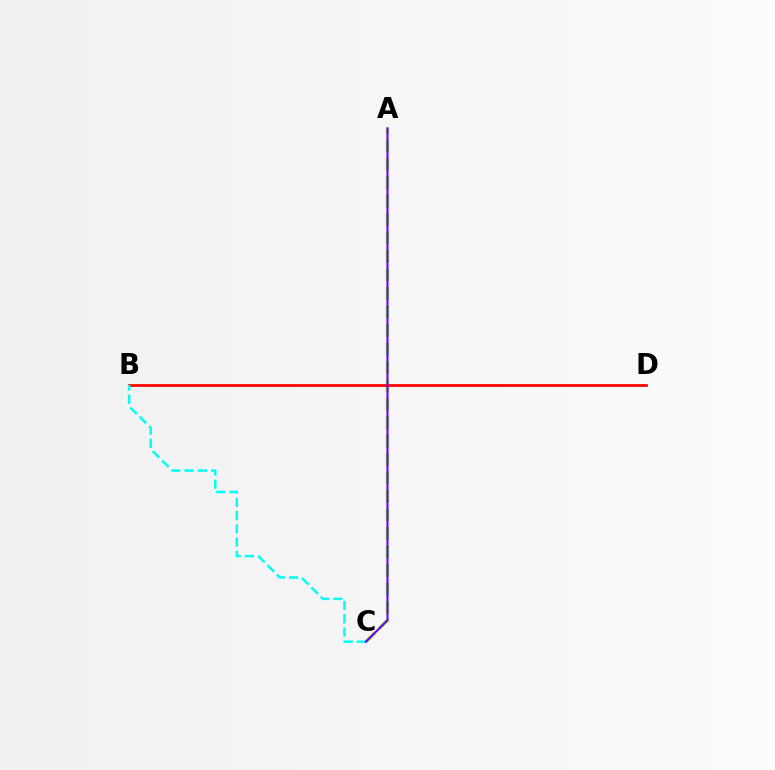{('A', 'C'): [{'color': '#84ff00', 'line_style': 'dashed', 'thickness': 2.51}, {'color': '#7200ff', 'line_style': 'solid', 'thickness': 1.51}], ('B', 'D'): [{'color': '#ff0000', 'line_style': 'solid', 'thickness': 1.98}], ('B', 'C'): [{'color': '#00fff6', 'line_style': 'dashed', 'thickness': 1.8}]}